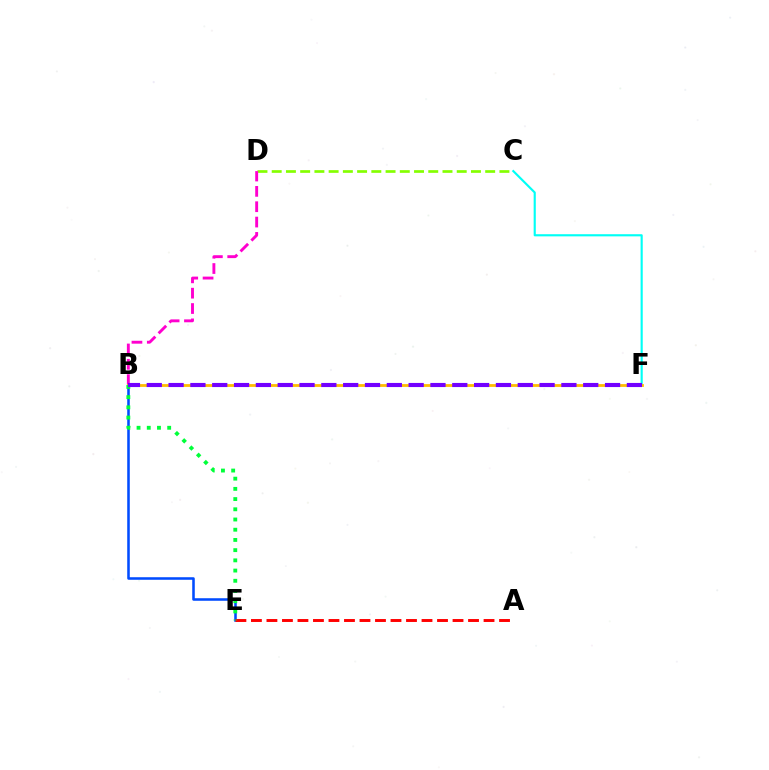{('C', 'D'): [{'color': '#84ff00', 'line_style': 'dashed', 'thickness': 1.93}], ('B', 'E'): [{'color': '#004bff', 'line_style': 'solid', 'thickness': 1.83}, {'color': '#00ff39', 'line_style': 'dotted', 'thickness': 2.77}], ('A', 'E'): [{'color': '#ff0000', 'line_style': 'dashed', 'thickness': 2.11}], ('C', 'F'): [{'color': '#00fff6', 'line_style': 'solid', 'thickness': 1.54}], ('B', 'D'): [{'color': '#ff00cf', 'line_style': 'dashed', 'thickness': 2.08}], ('B', 'F'): [{'color': '#ffbd00', 'line_style': 'solid', 'thickness': 2.01}, {'color': '#7200ff', 'line_style': 'dashed', 'thickness': 2.96}]}